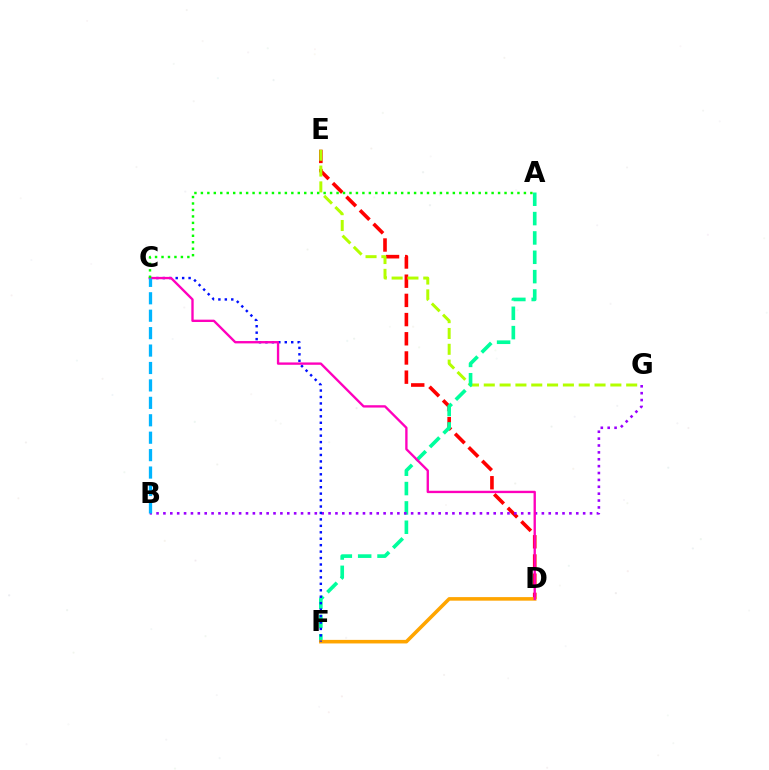{('D', 'E'): [{'color': '#ff0000', 'line_style': 'dashed', 'thickness': 2.61}], ('E', 'G'): [{'color': '#b3ff00', 'line_style': 'dashed', 'thickness': 2.15}], ('A', 'F'): [{'color': '#00ff9d', 'line_style': 'dashed', 'thickness': 2.63}], ('D', 'F'): [{'color': '#ffa500', 'line_style': 'solid', 'thickness': 2.57}], ('B', 'G'): [{'color': '#9b00ff', 'line_style': 'dotted', 'thickness': 1.87}], ('C', 'F'): [{'color': '#0010ff', 'line_style': 'dotted', 'thickness': 1.75}], ('C', 'D'): [{'color': '#ff00bd', 'line_style': 'solid', 'thickness': 1.69}], ('A', 'C'): [{'color': '#08ff00', 'line_style': 'dotted', 'thickness': 1.76}], ('B', 'C'): [{'color': '#00b5ff', 'line_style': 'dashed', 'thickness': 2.37}]}